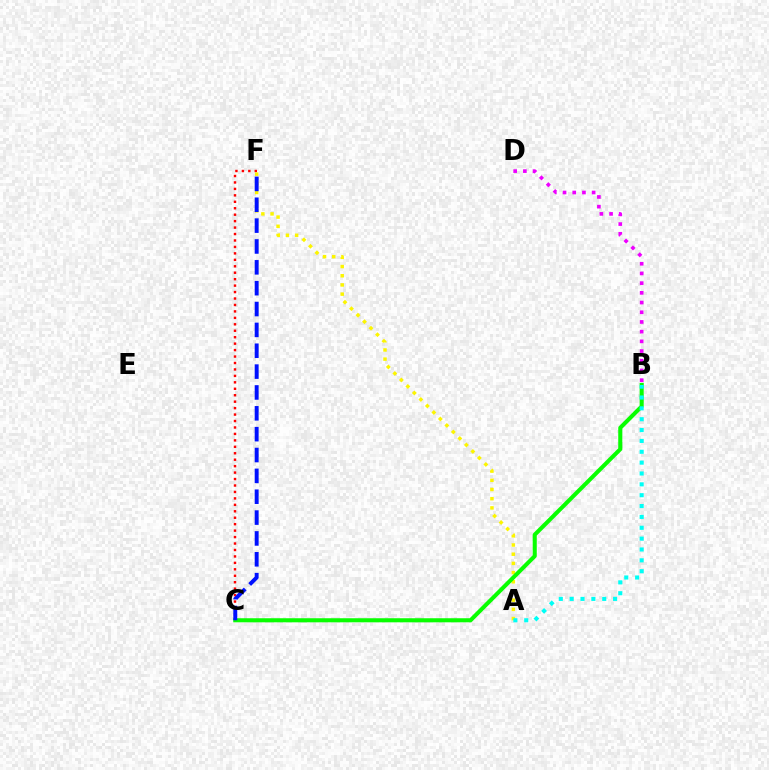{('C', 'F'): [{'color': '#ff0000', 'line_style': 'dotted', 'thickness': 1.75}, {'color': '#0010ff', 'line_style': 'dashed', 'thickness': 2.83}], ('A', 'F'): [{'color': '#fcf500', 'line_style': 'dotted', 'thickness': 2.5}], ('B', 'C'): [{'color': '#08ff00', 'line_style': 'solid', 'thickness': 2.93}], ('A', 'B'): [{'color': '#00fff6', 'line_style': 'dotted', 'thickness': 2.95}], ('B', 'D'): [{'color': '#ee00ff', 'line_style': 'dotted', 'thickness': 2.64}]}